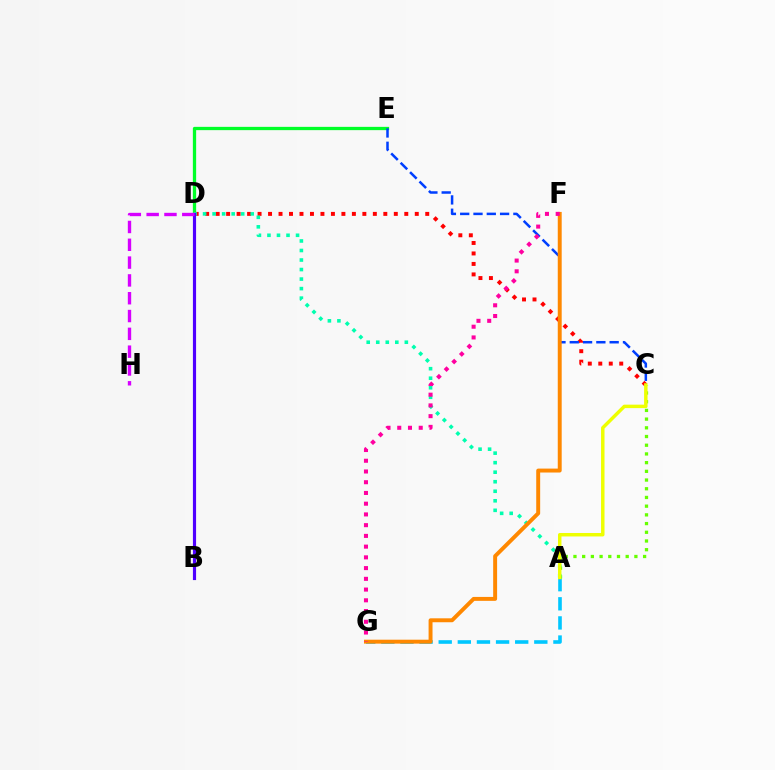{('D', 'E'): [{'color': '#00ff27', 'line_style': 'solid', 'thickness': 2.37}], ('C', 'D'): [{'color': '#ff0000', 'line_style': 'dotted', 'thickness': 2.85}], ('A', 'G'): [{'color': '#00c7ff', 'line_style': 'dashed', 'thickness': 2.6}], ('A', 'C'): [{'color': '#66ff00', 'line_style': 'dotted', 'thickness': 2.37}, {'color': '#eeff00', 'line_style': 'solid', 'thickness': 2.49}], ('C', 'E'): [{'color': '#003fff', 'line_style': 'dashed', 'thickness': 1.81}], ('A', 'D'): [{'color': '#00ffaf', 'line_style': 'dotted', 'thickness': 2.59}], ('F', 'G'): [{'color': '#ff8800', 'line_style': 'solid', 'thickness': 2.83}, {'color': '#ff00a0', 'line_style': 'dotted', 'thickness': 2.92}], ('B', 'D'): [{'color': '#4f00ff', 'line_style': 'solid', 'thickness': 2.27}], ('D', 'H'): [{'color': '#d600ff', 'line_style': 'dashed', 'thickness': 2.42}]}